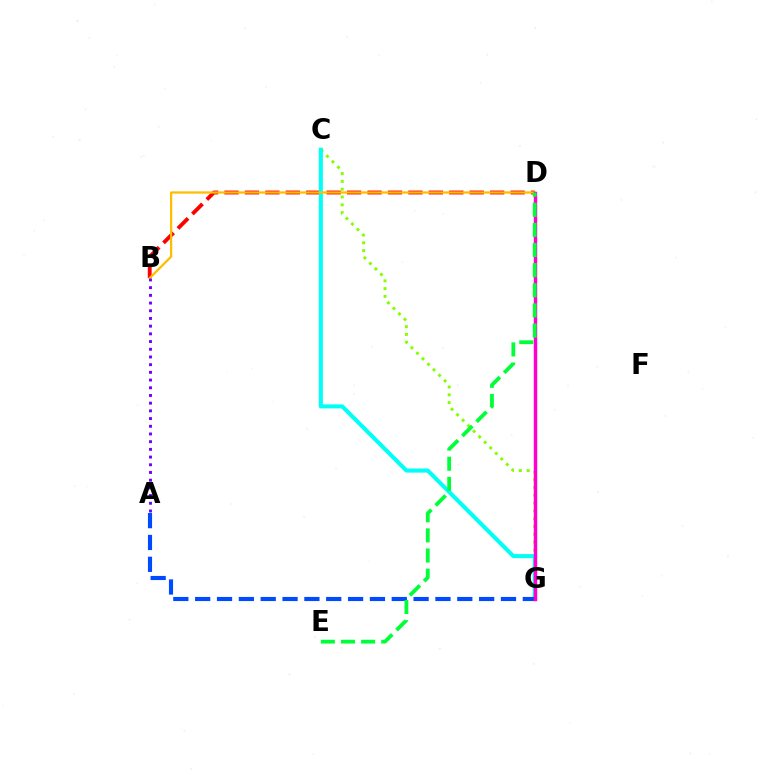{('B', 'D'): [{'color': '#ff0000', 'line_style': 'dashed', 'thickness': 2.78}, {'color': '#ffbd00', 'line_style': 'solid', 'thickness': 1.62}], ('C', 'G'): [{'color': '#84ff00', 'line_style': 'dotted', 'thickness': 2.12}, {'color': '#00fff6', 'line_style': 'solid', 'thickness': 2.93}], ('A', 'G'): [{'color': '#004bff', 'line_style': 'dashed', 'thickness': 2.97}], ('D', 'G'): [{'color': '#ff00cf', 'line_style': 'solid', 'thickness': 2.48}], ('D', 'E'): [{'color': '#00ff39', 'line_style': 'dashed', 'thickness': 2.73}], ('A', 'B'): [{'color': '#7200ff', 'line_style': 'dotted', 'thickness': 2.09}]}